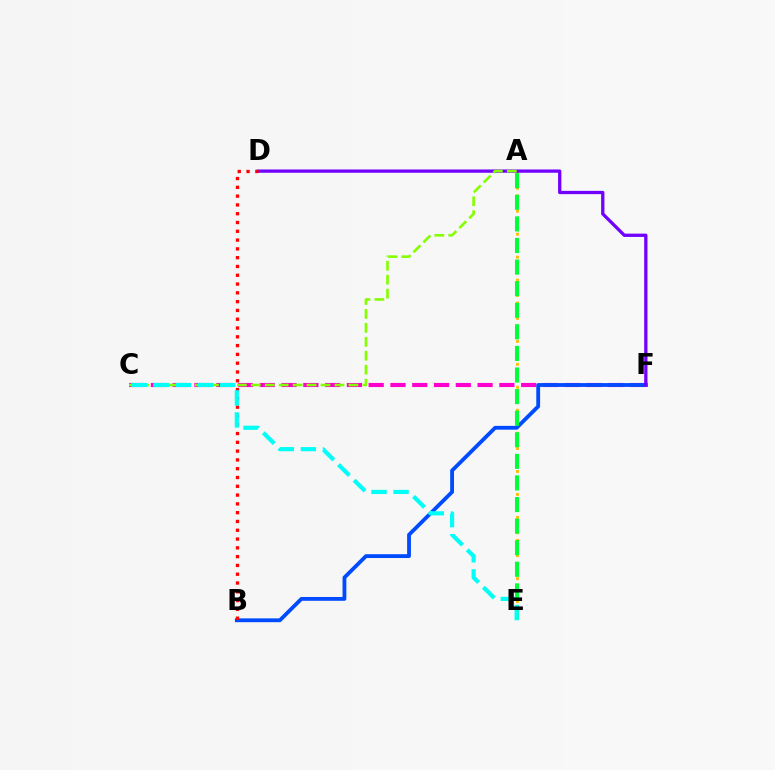{('C', 'F'): [{'color': '#ff00cf', 'line_style': 'dashed', 'thickness': 2.96}], ('A', 'E'): [{'color': '#ffbd00', 'line_style': 'dotted', 'thickness': 2.08}, {'color': '#00ff39', 'line_style': 'dashed', 'thickness': 2.93}], ('B', 'F'): [{'color': '#004bff', 'line_style': 'solid', 'thickness': 2.75}], ('D', 'F'): [{'color': '#7200ff', 'line_style': 'solid', 'thickness': 2.37}], ('A', 'C'): [{'color': '#84ff00', 'line_style': 'dashed', 'thickness': 1.89}], ('B', 'D'): [{'color': '#ff0000', 'line_style': 'dotted', 'thickness': 2.39}], ('C', 'E'): [{'color': '#00fff6', 'line_style': 'dashed', 'thickness': 3.0}]}